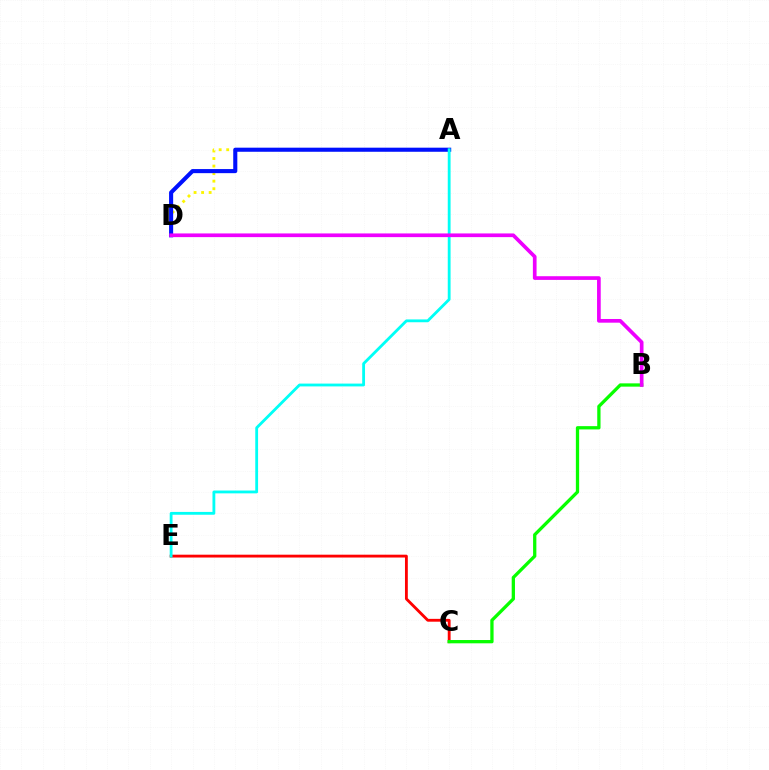{('C', 'E'): [{'color': '#ff0000', 'line_style': 'solid', 'thickness': 2.04}], ('A', 'D'): [{'color': '#fcf500', 'line_style': 'dotted', 'thickness': 2.05}, {'color': '#0010ff', 'line_style': 'solid', 'thickness': 2.94}], ('B', 'C'): [{'color': '#08ff00', 'line_style': 'solid', 'thickness': 2.36}], ('A', 'E'): [{'color': '#00fff6', 'line_style': 'solid', 'thickness': 2.03}], ('B', 'D'): [{'color': '#ee00ff', 'line_style': 'solid', 'thickness': 2.65}]}